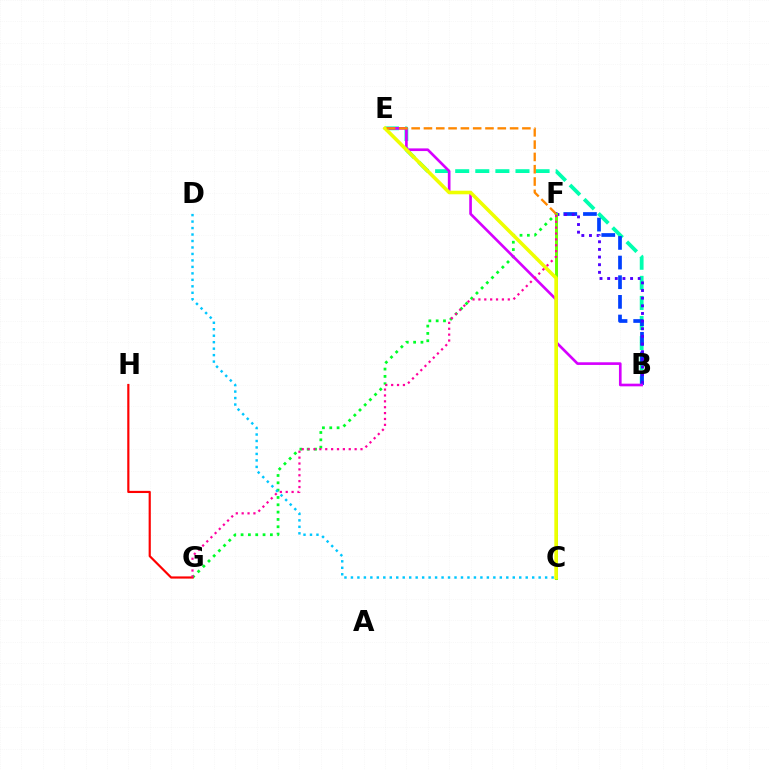{('B', 'E'): [{'color': '#00ffaf', 'line_style': 'dashed', 'thickness': 2.73}, {'color': '#d600ff', 'line_style': 'solid', 'thickness': 1.91}], ('F', 'G'): [{'color': '#00ff27', 'line_style': 'dotted', 'thickness': 1.99}, {'color': '#ff00a0', 'line_style': 'dotted', 'thickness': 1.6}], ('C', 'D'): [{'color': '#00c7ff', 'line_style': 'dotted', 'thickness': 1.76}], ('B', 'F'): [{'color': '#003fff', 'line_style': 'dashed', 'thickness': 2.67}, {'color': '#4f00ff', 'line_style': 'dotted', 'thickness': 2.08}], ('G', 'H'): [{'color': '#ff0000', 'line_style': 'solid', 'thickness': 1.57}], ('C', 'F'): [{'color': '#66ff00', 'line_style': 'solid', 'thickness': 2.13}], ('C', 'E'): [{'color': '#eeff00', 'line_style': 'solid', 'thickness': 2.57}], ('E', 'F'): [{'color': '#ff8800', 'line_style': 'dashed', 'thickness': 1.67}]}